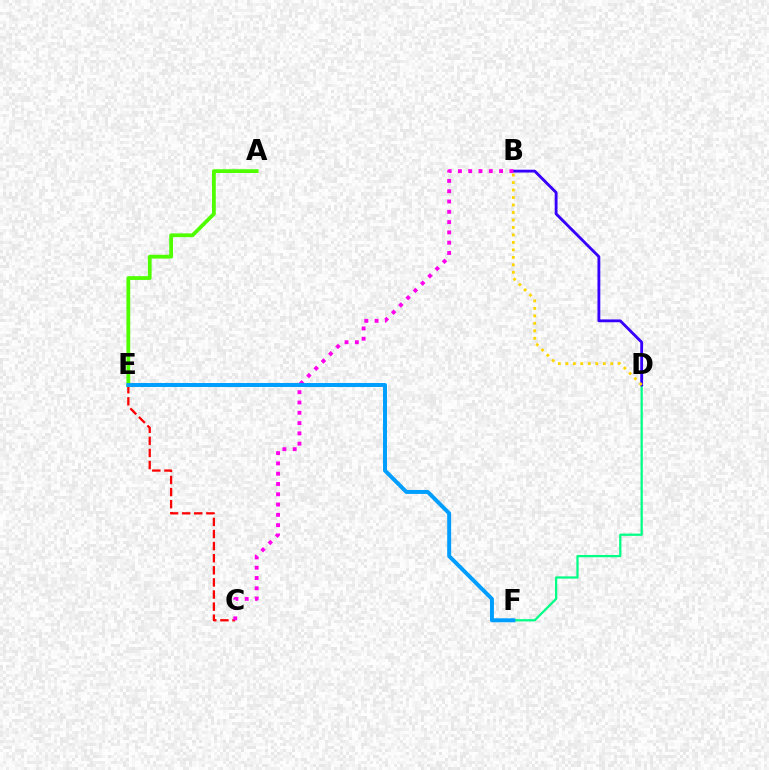{('D', 'F'): [{'color': '#00ff86', 'line_style': 'solid', 'thickness': 1.62}], ('C', 'E'): [{'color': '#ff0000', 'line_style': 'dashed', 'thickness': 1.64}], ('B', 'D'): [{'color': '#3700ff', 'line_style': 'solid', 'thickness': 2.04}, {'color': '#ffd500', 'line_style': 'dotted', 'thickness': 2.03}], ('B', 'C'): [{'color': '#ff00ed', 'line_style': 'dotted', 'thickness': 2.8}], ('A', 'E'): [{'color': '#4fff00', 'line_style': 'solid', 'thickness': 2.72}], ('E', 'F'): [{'color': '#009eff', 'line_style': 'solid', 'thickness': 2.84}]}